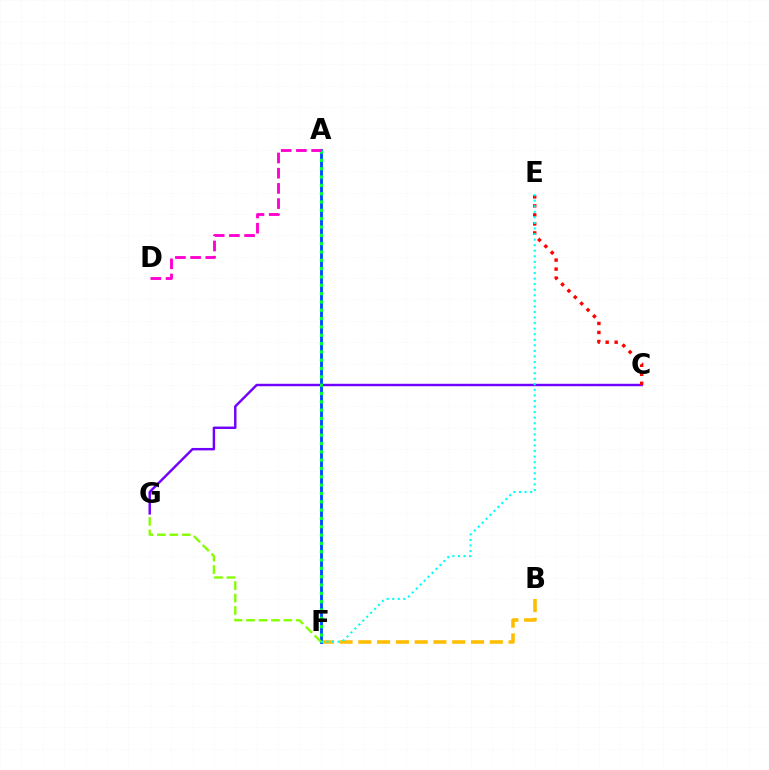{('C', 'G'): [{'color': '#7200ff', 'line_style': 'solid', 'thickness': 1.76}], ('B', 'F'): [{'color': '#ffbd00', 'line_style': 'dashed', 'thickness': 2.55}], ('A', 'F'): [{'color': '#004bff', 'line_style': 'solid', 'thickness': 2.06}, {'color': '#00ff39', 'line_style': 'dotted', 'thickness': 2.26}], ('C', 'E'): [{'color': '#ff0000', 'line_style': 'dotted', 'thickness': 2.45}], ('A', 'D'): [{'color': '#ff00cf', 'line_style': 'dashed', 'thickness': 2.06}], ('F', 'G'): [{'color': '#84ff00', 'line_style': 'dashed', 'thickness': 1.69}], ('E', 'F'): [{'color': '#00fff6', 'line_style': 'dotted', 'thickness': 1.51}]}